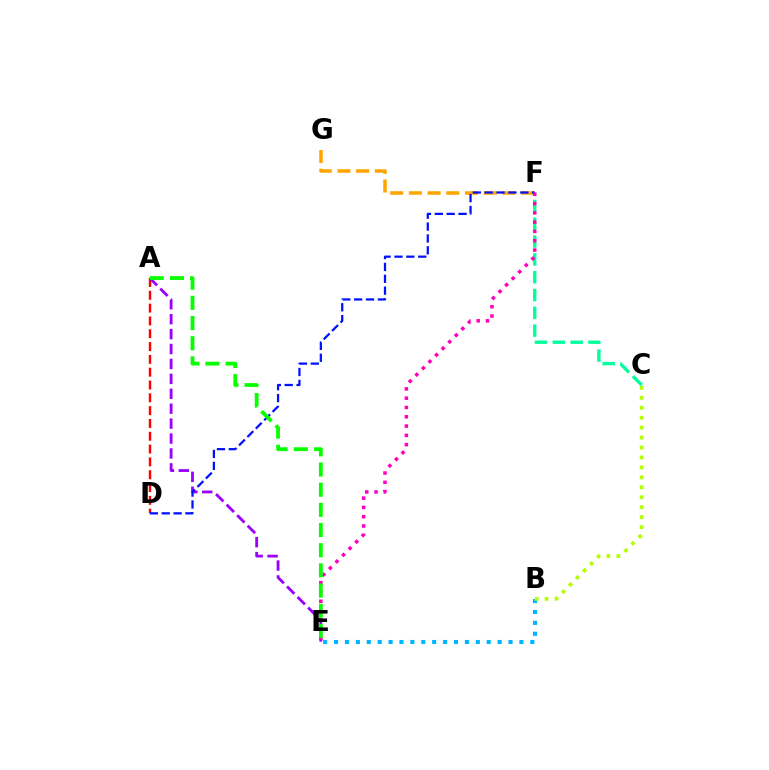{('C', 'F'): [{'color': '#00ff9d', 'line_style': 'dashed', 'thickness': 2.42}], ('F', 'G'): [{'color': '#ffa500', 'line_style': 'dashed', 'thickness': 2.54}], ('B', 'E'): [{'color': '#00b5ff', 'line_style': 'dotted', 'thickness': 2.96}], ('A', 'D'): [{'color': '#ff0000', 'line_style': 'dashed', 'thickness': 1.74}], ('B', 'C'): [{'color': '#b3ff00', 'line_style': 'dotted', 'thickness': 2.7}], ('A', 'E'): [{'color': '#9b00ff', 'line_style': 'dashed', 'thickness': 2.03}, {'color': '#08ff00', 'line_style': 'dashed', 'thickness': 2.74}], ('D', 'F'): [{'color': '#0010ff', 'line_style': 'dashed', 'thickness': 1.61}], ('E', 'F'): [{'color': '#ff00bd', 'line_style': 'dotted', 'thickness': 2.53}]}